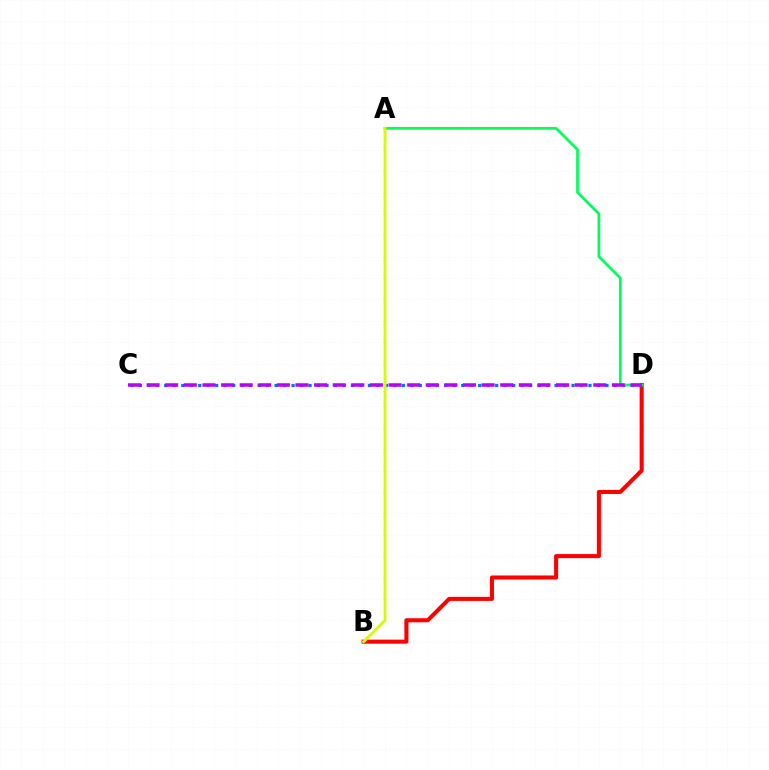{('B', 'D'): [{'color': '#ff0000', 'line_style': 'solid', 'thickness': 2.93}], ('C', 'D'): [{'color': '#0074ff', 'line_style': 'dotted', 'thickness': 2.31}, {'color': '#b900ff', 'line_style': 'dashed', 'thickness': 2.53}], ('A', 'D'): [{'color': '#00ff5c', 'line_style': 'solid', 'thickness': 1.95}], ('A', 'B'): [{'color': '#d1ff00', 'line_style': 'solid', 'thickness': 2.05}]}